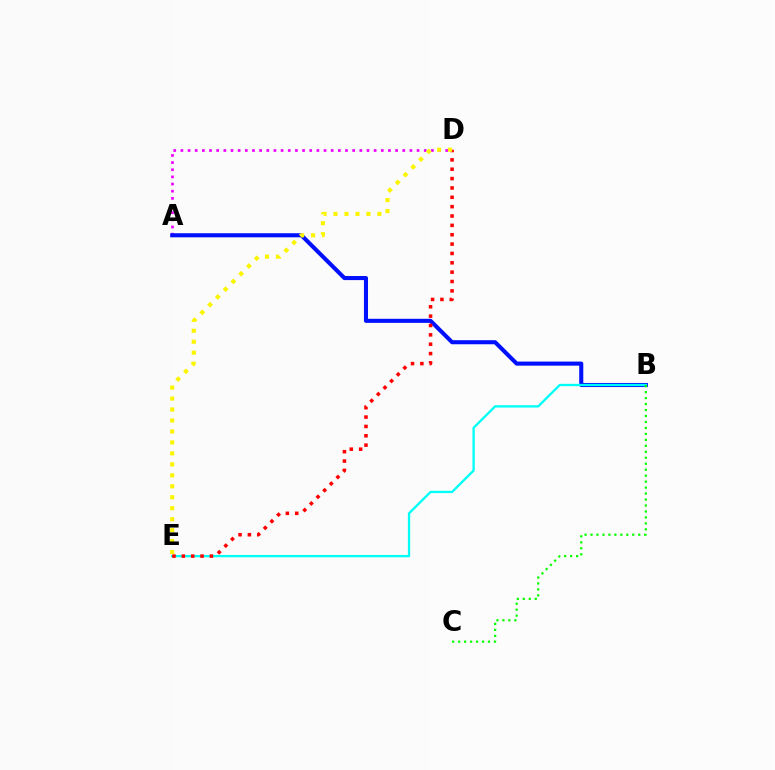{('A', 'D'): [{'color': '#ee00ff', 'line_style': 'dotted', 'thickness': 1.94}], ('A', 'B'): [{'color': '#0010ff', 'line_style': 'solid', 'thickness': 2.94}], ('B', 'E'): [{'color': '#00fff6', 'line_style': 'solid', 'thickness': 1.66}], ('B', 'C'): [{'color': '#08ff00', 'line_style': 'dotted', 'thickness': 1.62}], ('D', 'E'): [{'color': '#ff0000', 'line_style': 'dotted', 'thickness': 2.54}, {'color': '#fcf500', 'line_style': 'dotted', 'thickness': 2.98}]}